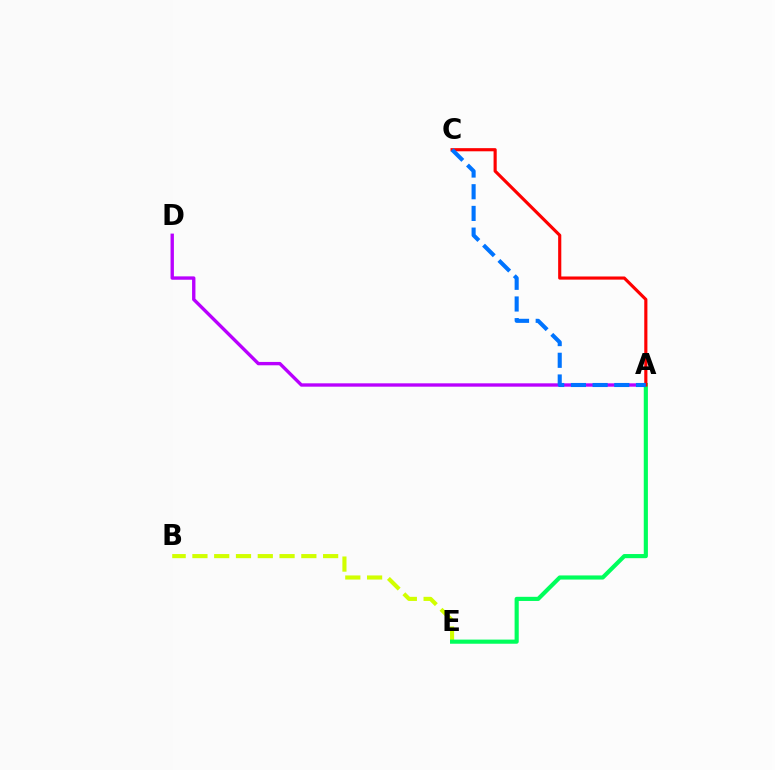{('B', 'E'): [{'color': '#d1ff00', 'line_style': 'dashed', 'thickness': 2.96}], ('A', 'D'): [{'color': '#b900ff', 'line_style': 'solid', 'thickness': 2.42}], ('A', 'E'): [{'color': '#00ff5c', 'line_style': 'solid', 'thickness': 2.98}], ('A', 'C'): [{'color': '#ff0000', 'line_style': 'solid', 'thickness': 2.26}, {'color': '#0074ff', 'line_style': 'dashed', 'thickness': 2.95}]}